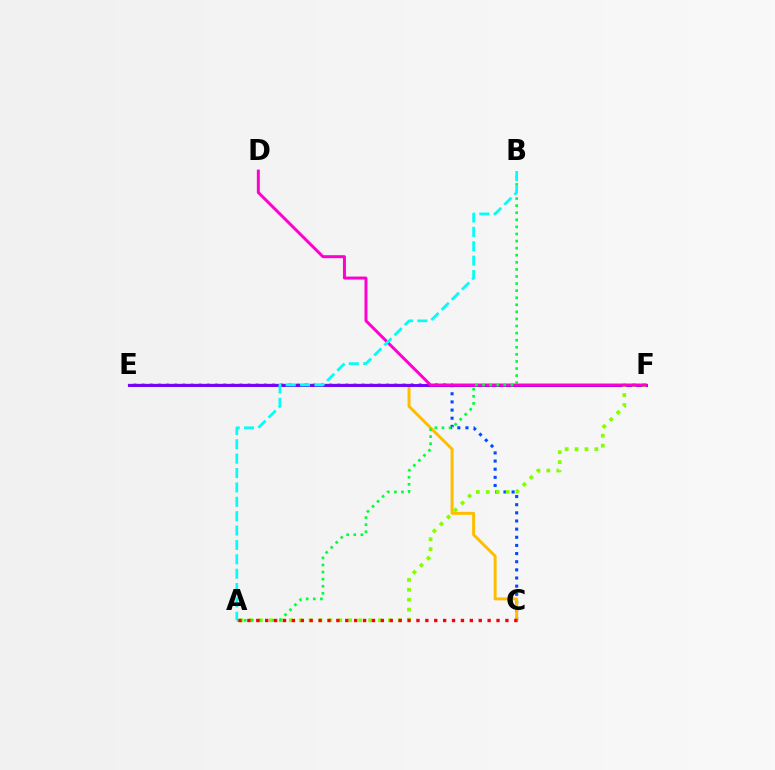{('C', 'E'): [{'color': '#004bff', 'line_style': 'dotted', 'thickness': 2.21}, {'color': '#ffbd00', 'line_style': 'solid', 'thickness': 2.13}], ('E', 'F'): [{'color': '#7200ff', 'line_style': 'solid', 'thickness': 2.09}], ('A', 'F'): [{'color': '#84ff00', 'line_style': 'dotted', 'thickness': 2.69}], ('D', 'F'): [{'color': '#ff00cf', 'line_style': 'solid', 'thickness': 2.14}], ('A', 'B'): [{'color': '#00ff39', 'line_style': 'dotted', 'thickness': 1.92}, {'color': '#00fff6', 'line_style': 'dashed', 'thickness': 1.95}], ('A', 'C'): [{'color': '#ff0000', 'line_style': 'dotted', 'thickness': 2.42}]}